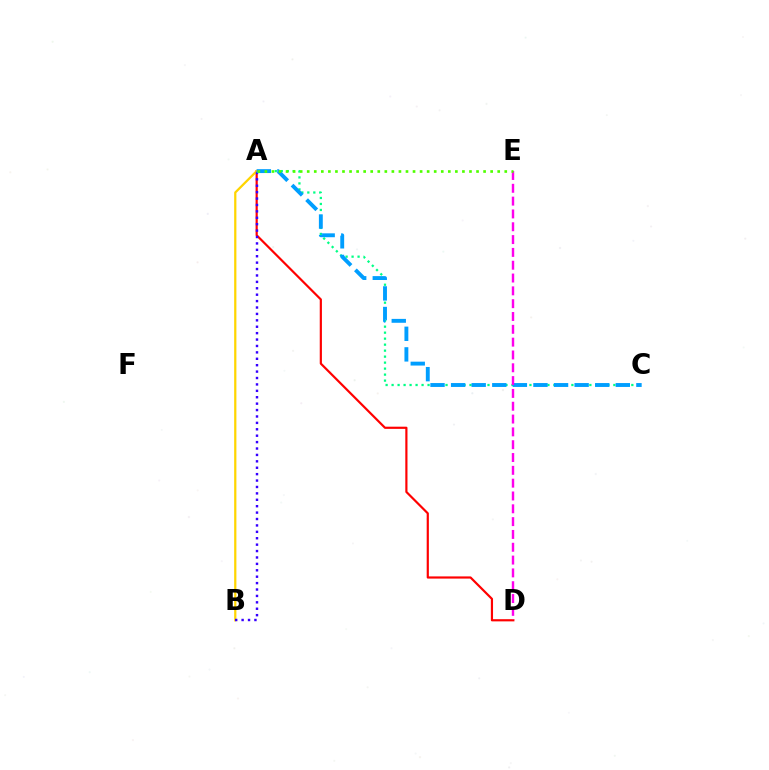{('A', 'C'): [{'color': '#00ff86', 'line_style': 'dotted', 'thickness': 1.63}, {'color': '#009eff', 'line_style': 'dashed', 'thickness': 2.8}], ('A', 'D'): [{'color': '#ff0000', 'line_style': 'solid', 'thickness': 1.57}], ('A', 'B'): [{'color': '#ffd500', 'line_style': 'solid', 'thickness': 1.61}, {'color': '#3700ff', 'line_style': 'dotted', 'thickness': 1.74}], ('D', 'E'): [{'color': '#ff00ed', 'line_style': 'dashed', 'thickness': 1.74}], ('A', 'E'): [{'color': '#4fff00', 'line_style': 'dotted', 'thickness': 1.92}]}